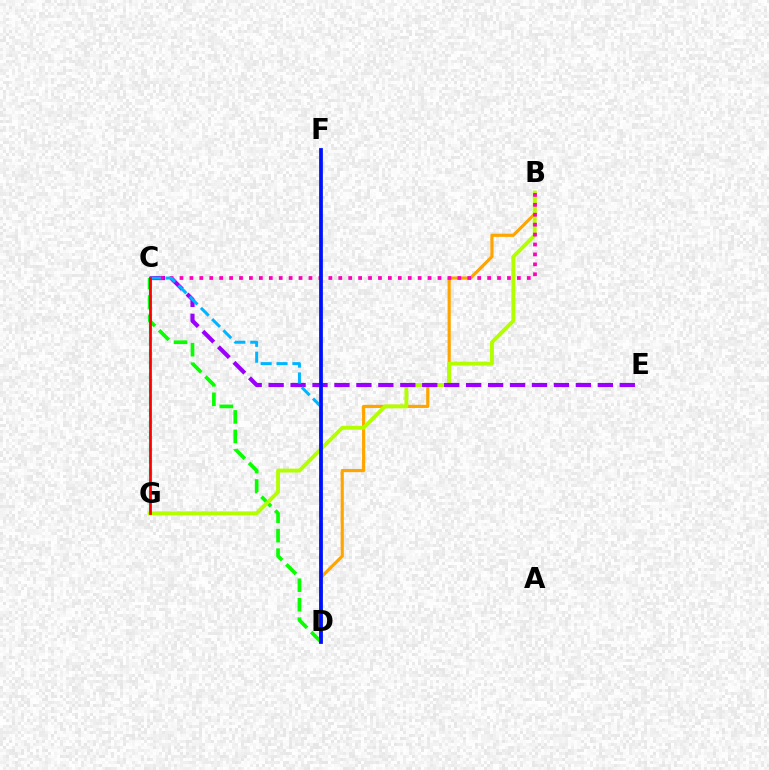{('C', 'D'): [{'color': '#08ff00', 'line_style': 'dashed', 'thickness': 2.65}, {'color': '#00b5ff', 'line_style': 'dashed', 'thickness': 2.16}], ('B', 'D'): [{'color': '#ffa500', 'line_style': 'solid', 'thickness': 2.28}], ('C', 'G'): [{'color': '#00ff9d', 'line_style': 'dashed', 'thickness': 1.61}, {'color': '#ff0000', 'line_style': 'solid', 'thickness': 1.98}], ('B', 'G'): [{'color': '#b3ff00', 'line_style': 'solid', 'thickness': 2.8}], ('C', 'E'): [{'color': '#9b00ff', 'line_style': 'dashed', 'thickness': 2.98}], ('B', 'C'): [{'color': '#ff00bd', 'line_style': 'dotted', 'thickness': 2.7}], ('D', 'F'): [{'color': '#0010ff', 'line_style': 'solid', 'thickness': 2.7}]}